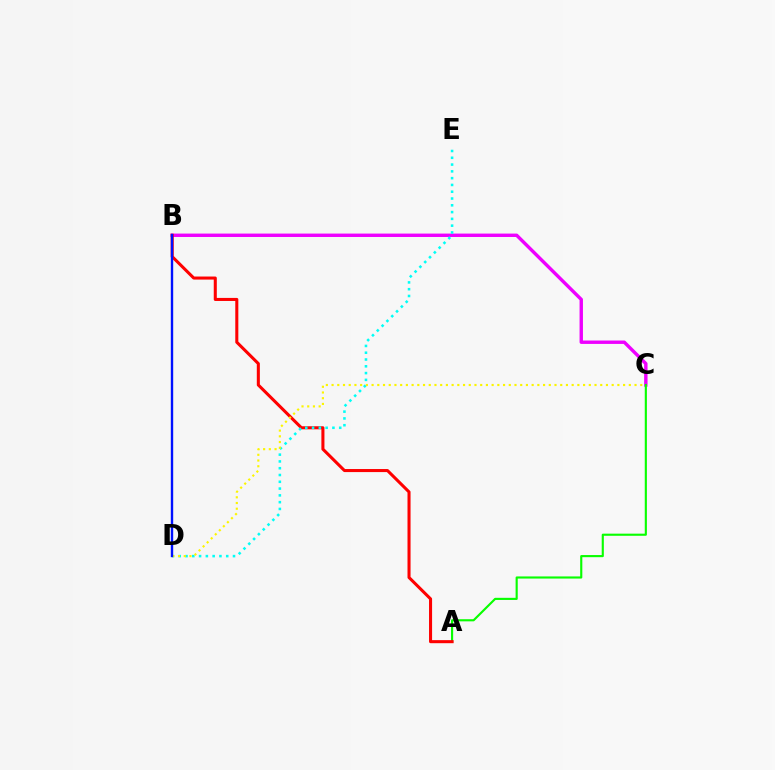{('B', 'C'): [{'color': '#ee00ff', 'line_style': 'solid', 'thickness': 2.45}], ('A', 'C'): [{'color': '#08ff00', 'line_style': 'solid', 'thickness': 1.54}], ('A', 'B'): [{'color': '#ff0000', 'line_style': 'solid', 'thickness': 2.2}], ('D', 'E'): [{'color': '#00fff6', 'line_style': 'dotted', 'thickness': 1.84}], ('C', 'D'): [{'color': '#fcf500', 'line_style': 'dotted', 'thickness': 1.55}], ('B', 'D'): [{'color': '#0010ff', 'line_style': 'solid', 'thickness': 1.72}]}